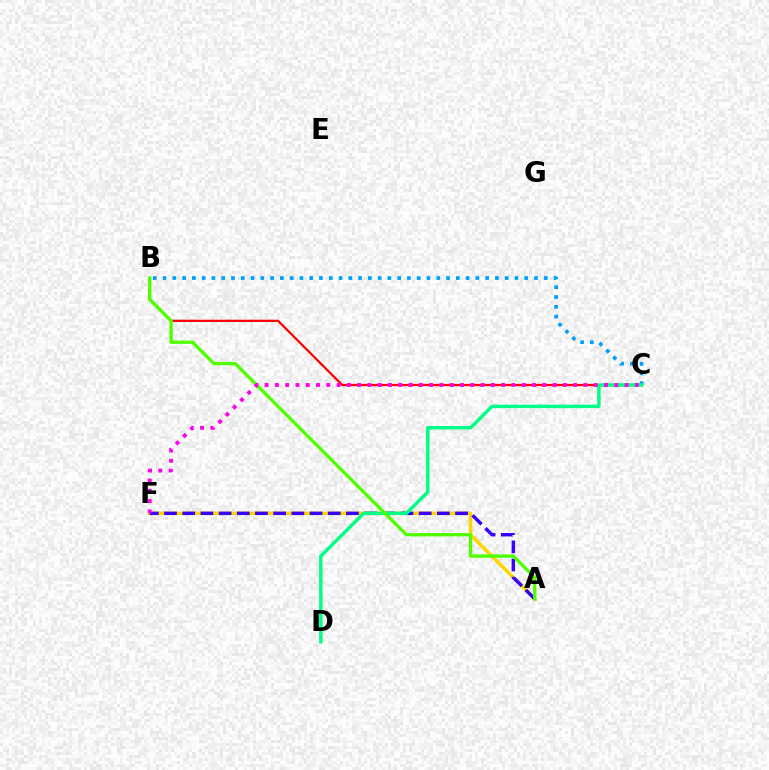{('A', 'F'): [{'color': '#ffd500', 'line_style': 'solid', 'thickness': 2.53}, {'color': '#3700ff', 'line_style': 'dashed', 'thickness': 2.47}], ('B', 'C'): [{'color': '#ff0000', 'line_style': 'solid', 'thickness': 1.61}, {'color': '#009eff', 'line_style': 'dotted', 'thickness': 2.66}], ('C', 'D'): [{'color': '#00ff86', 'line_style': 'solid', 'thickness': 2.49}], ('A', 'B'): [{'color': '#4fff00', 'line_style': 'solid', 'thickness': 2.39}], ('C', 'F'): [{'color': '#ff00ed', 'line_style': 'dotted', 'thickness': 2.79}]}